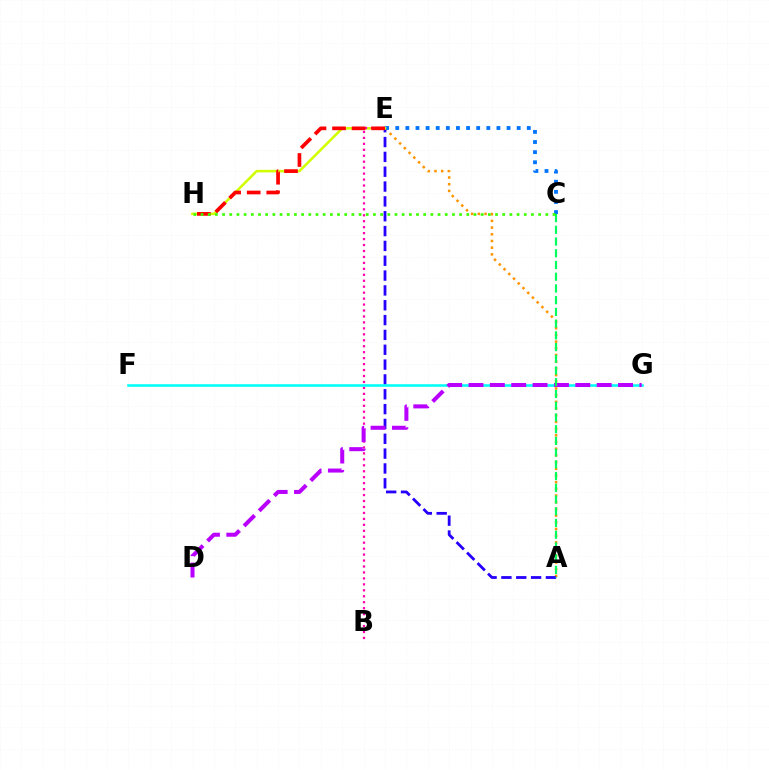{('A', 'E'): [{'color': '#ff9400', 'line_style': 'dotted', 'thickness': 1.82}, {'color': '#2500ff', 'line_style': 'dashed', 'thickness': 2.02}], ('C', 'E'): [{'color': '#0074ff', 'line_style': 'dotted', 'thickness': 2.75}], ('E', 'H'): [{'color': '#d1ff00', 'line_style': 'solid', 'thickness': 1.84}, {'color': '#ff0000', 'line_style': 'dashed', 'thickness': 2.66}], ('B', 'E'): [{'color': '#ff00ac', 'line_style': 'dotted', 'thickness': 1.62}], ('F', 'G'): [{'color': '#00fff6', 'line_style': 'solid', 'thickness': 1.85}], ('D', 'G'): [{'color': '#b900ff', 'line_style': 'dashed', 'thickness': 2.9}], ('A', 'C'): [{'color': '#00ff5c', 'line_style': 'dashed', 'thickness': 1.59}], ('C', 'H'): [{'color': '#3dff00', 'line_style': 'dotted', 'thickness': 1.95}]}